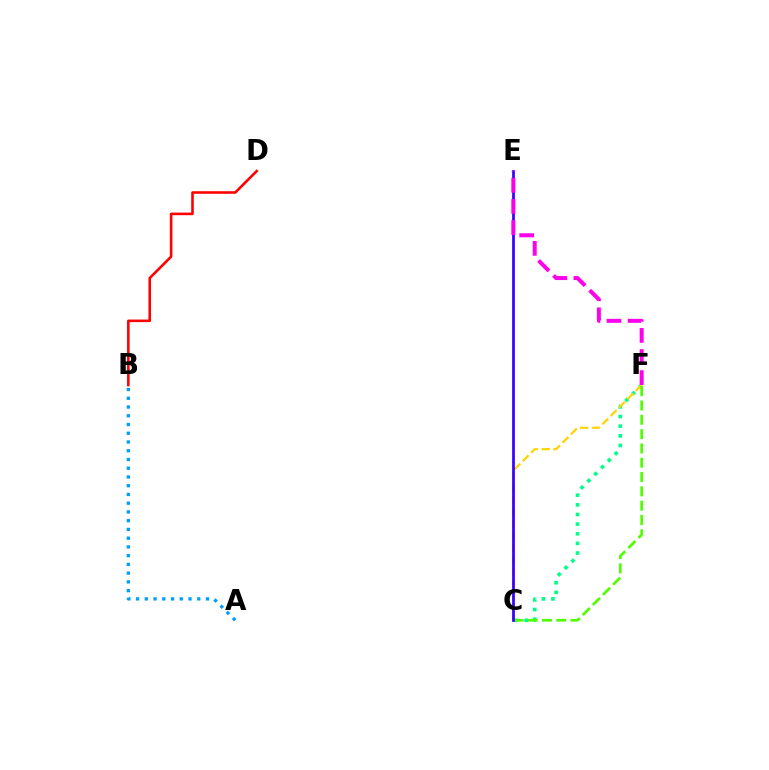{('A', 'B'): [{'color': '#009eff', 'line_style': 'dotted', 'thickness': 2.38}], ('C', 'F'): [{'color': '#00ff86', 'line_style': 'dotted', 'thickness': 2.62}, {'color': '#ffd500', 'line_style': 'dashed', 'thickness': 1.61}, {'color': '#4fff00', 'line_style': 'dashed', 'thickness': 1.94}], ('C', 'E'): [{'color': '#3700ff', 'line_style': 'solid', 'thickness': 1.97}], ('B', 'D'): [{'color': '#ff0000', 'line_style': 'solid', 'thickness': 1.86}], ('E', 'F'): [{'color': '#ff00ed', 'line_style': 'dashed', 'thickness': 2.87}]}